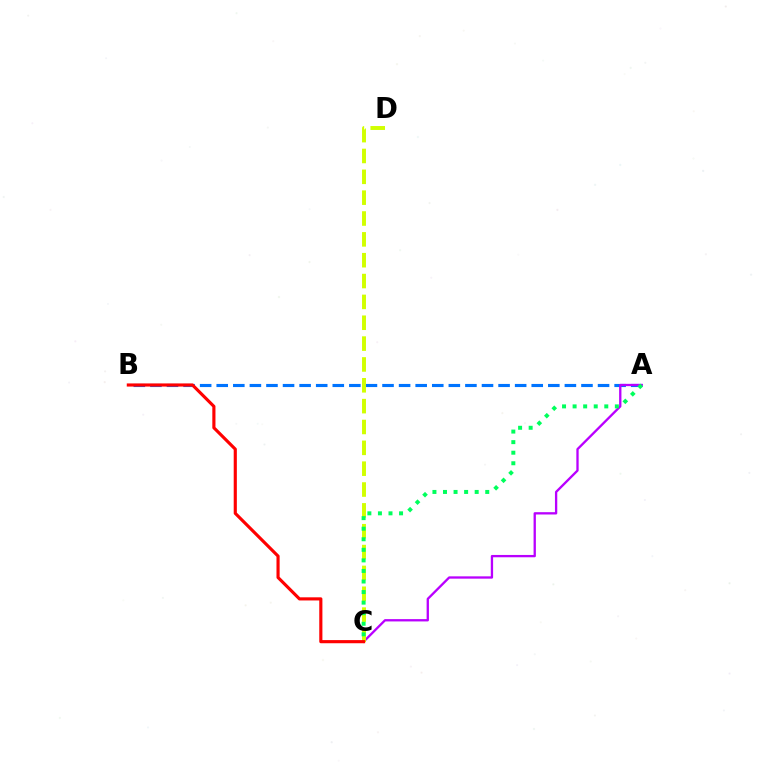{('A', 'B'): [{'color': '#0074ff', 'line_style': 'dashed', 'thickness': 2.25}], ('A', 'C'): [{'color': '#b900ff', 'line_style': 'solid', 'thickness': 1.67}, {'color': '#00ff5c', 'line_style': 'dotted', 'thickness': 2.87}], ('C', 'D'): [{'color': '#d1ff00', 'line_style': 'dashed', 'thickness': 2.83}], ('B', 'C'): [{'color': '#ff0000', 'line_style': 'solid', 'thickness': 2.26}]}